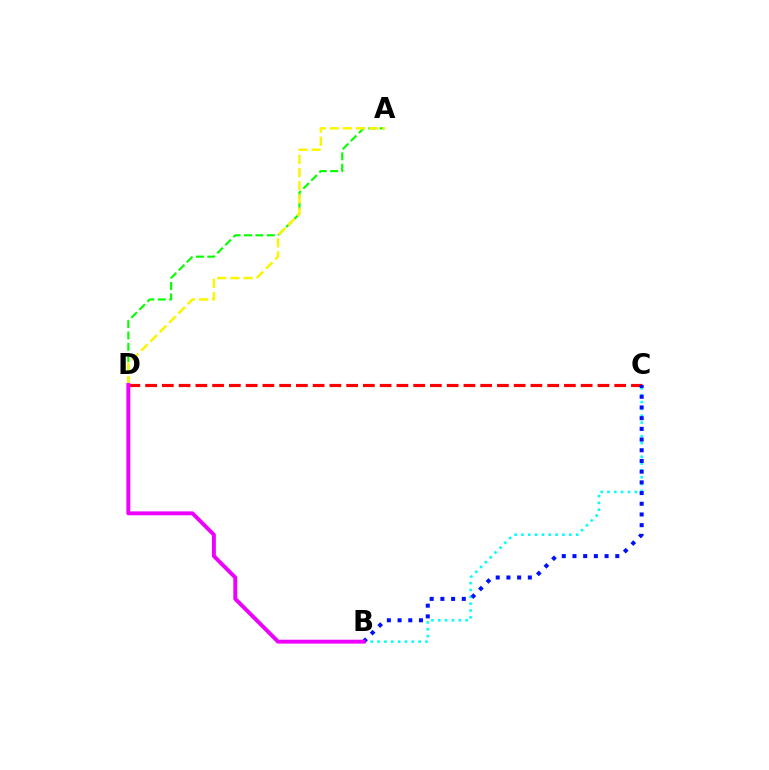{('B', 'C'): [{'color': '#00fff6', 'line_style': 'dotted', 'thickness': 1.86}, {'color': '#0010ff', 'line_style': 'dotted', 'thickness': 2.91}], ('A', 'D'): [{'color': '#08ff00', 'line_style': 'dashed', 'thickness': 1.55}, {'color': '#fcf500', 'line_style': 'dashed', 'thickness': 1.79}], ('C', 'D'): [{'color': '#ff0000', 'line_style': 'dashed', 'thickness': 2.28}], ('B', 'D'): [{'color': '#ee00ff', 'line_style': 'solid', 'thickness': 2.81}]}